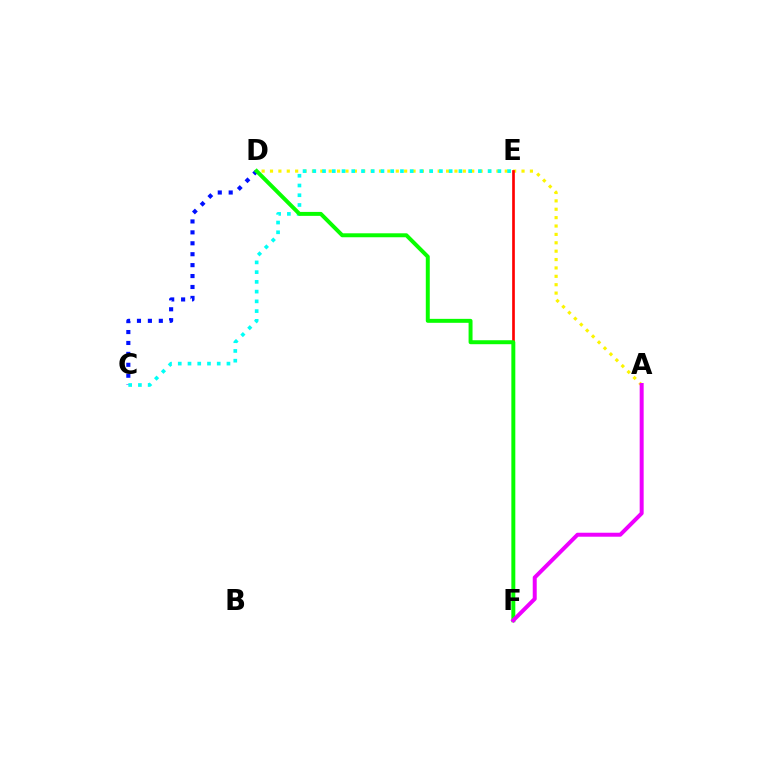{('C', 'D'): [{'color': '#0010ff', 'line_style': 'dotted', 'thickness': 2.97}], ('A', 'D'): [{'color': '#fcf500', 'line_style': 'dotted', 'thickness': 2.28}], ('E', 'F'): [{'color': '#ff0000', 'line_style': 'solid', 'thickness': 1.92}], ('C', 'E'): [{'color': '#00fff6', 'line_style': 'dotted', 'thickness': 2.65}], ('D', 'F'): [{'color': '#08ff00', 'line_style': 'solid', 'thickness': 2.85}], ('A', 'F'): [{'color': '#ee00ff', 'line_style': 'solid', 'thickness': 2.86}]}